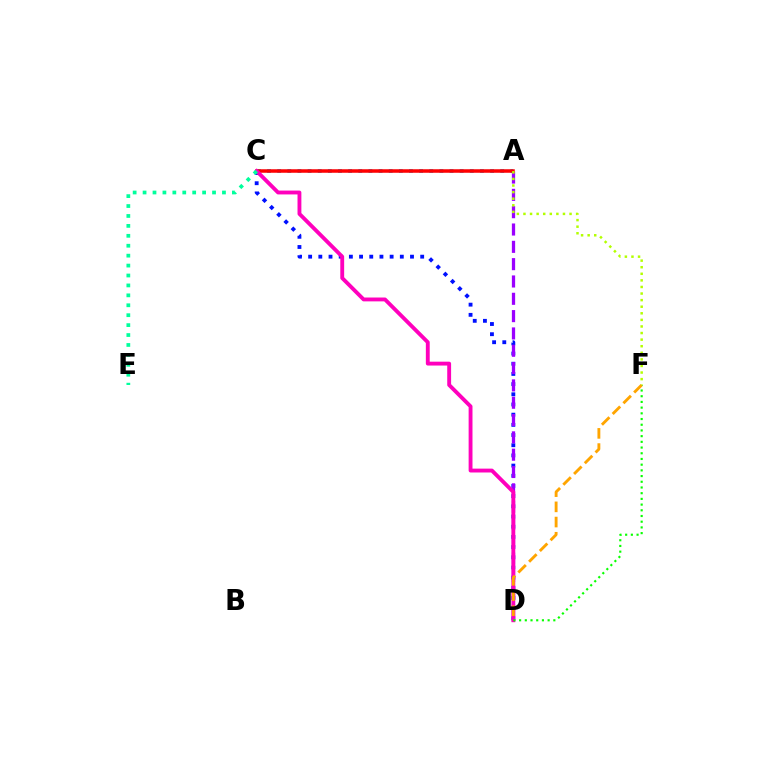{('A', 'C'): [{'color': '#00b5ff', 'line_style': 'dotted', 'thickness': 2.75}, {'color': '#ff0000', 'line_style': 'solid', 'thickness': 2.54}], ('C', 'D'): [{'color': '#0010ff', 'line_style': 'dotted', 'thickness': 2.77}, {'color': '#ff00bd', 'line_style': 'solid', 'thickness': 2.78}], ('A', 'D'): [{'color': '#9b00ff', 'line_style': 'dashed', 'thickness': 2.35}], ('D', 'F'): [{'color': '#08ff00', 'line_style': 'dotted', 'thickness': 1.55}, {'color': '#ffa500', 'line_style': 'dashed', 'thickness': 2.06}], ('C', 'E'): [{'color': '#00ff9d', 'line_style': 'dotted', 'thickness': 2.7}], ('A', 'F'): [{'color': '#b3ff00', 'line_style': 'dotted', 'thickness': 1.79}]}